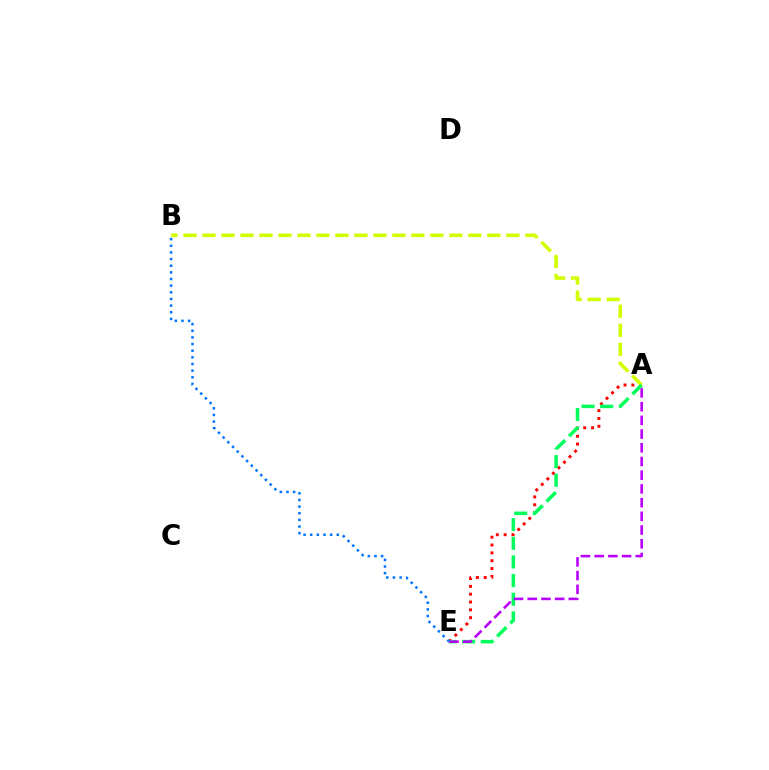{('A', 'E'): [{'color': '#ff0000', 'line_style': 'dotted', 'thickness': 2.13}, {'color': '#00ff5c', 'line_style': 'dashed', 'thickness': 2.53}, {'color': '#b900ff', 'line_style': 'dashed', 'thickness': 1.86}], ('A', 'B'): [{'color': '#d1ff00', 'line_style': 'dashed', 'thickness': 2.58}], ('B', 'E'): [{'color': '#0074ff', 'line_style': 'dotted', 'thickness': 1.81}]}